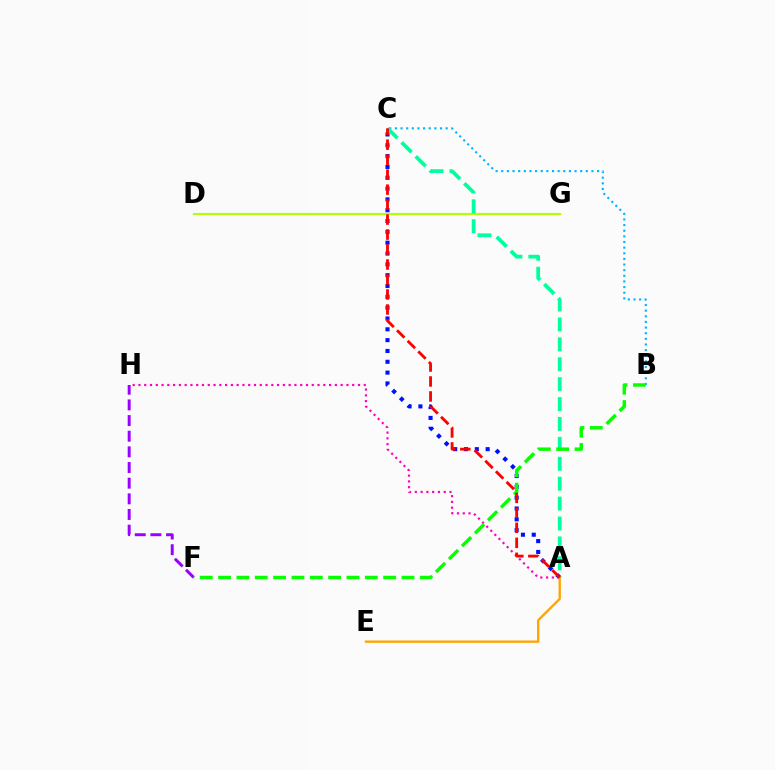{('B', 'C'): [{'color': '#00b5ff', 'line_style': 'dotted', 'thickness': 1.53}], ('A', 'C'): [{'color': '#0010ff', 'line_style': 'dotted', 'thickness': 2.94}, {'color': '#00ff9d', 'line_style': 'dashed', 'thickness': 2.7}, {'color': '#ff0000', 'line_style': 'dashed', 'thickness': 2.04}], ('A', 'H'): [{'color': '#ff00bd', 'line_style': 'dotted', 'thickness': 1.57}], ('F', 'H'): [{'color': '#9b00ff', 'line_style': 'dashed', 'thickness': 2.13}], ('A', 'E'): [{'color': '#ffa500', 'line_style': 'solid', 'thickness': 1.7}], ('D', 'G'): [{'color': '#b3ff00', 'line_style': 'solid', 'thickness': 1.52}], ('B', 'F'): [{'color': '#08ff00', 'line_style': 'dashed', 'thickness': 2.49}]}